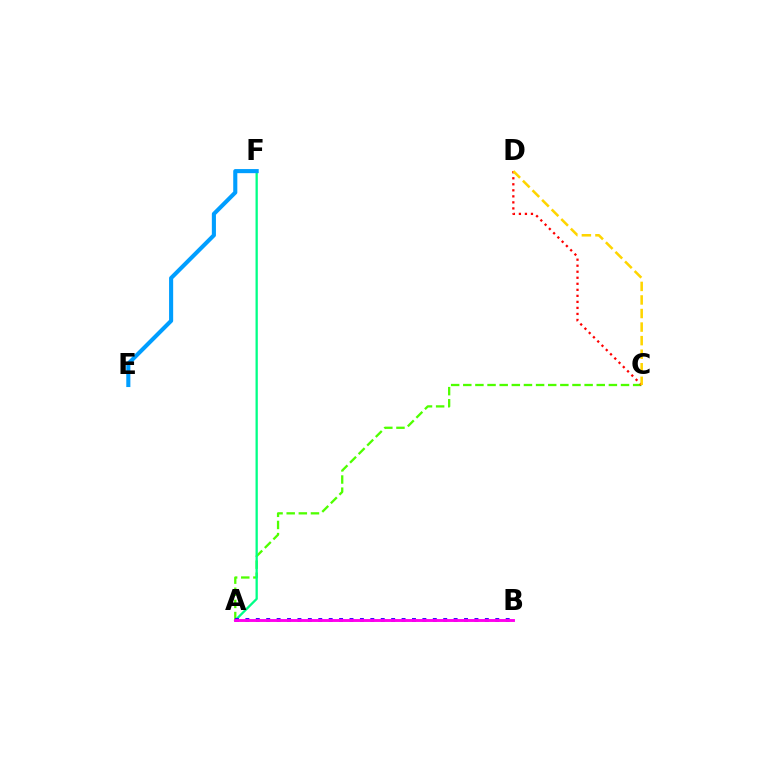{('A', 'C'): [{'color': '#4fff00', 'line_style': 'dashed', 'thickness': 1.65}], ('A', 'F'): [{'color': '#00ff86', 'line_style': 'solid', 'thickness': 1.65}], ('A', 'B'): [{'color': '#3700ff', 'line_style': 'dotted', 'thickness': 2.83}, {'color': '#ff00ed', 'line_style': 'solid', 'thickness': 2.09}], ('C', 'D'): [{'color': '#ff0000', 'line_style': 'dotted', 'thickness': 1.64}, {'color': '#ffd500', 'line_style': 'dashed', 'thickness': 1.84}], ('E', 'F'): [{'color': '#009eff', 'line_style': 'solid', 'thickness': 2.95}]}